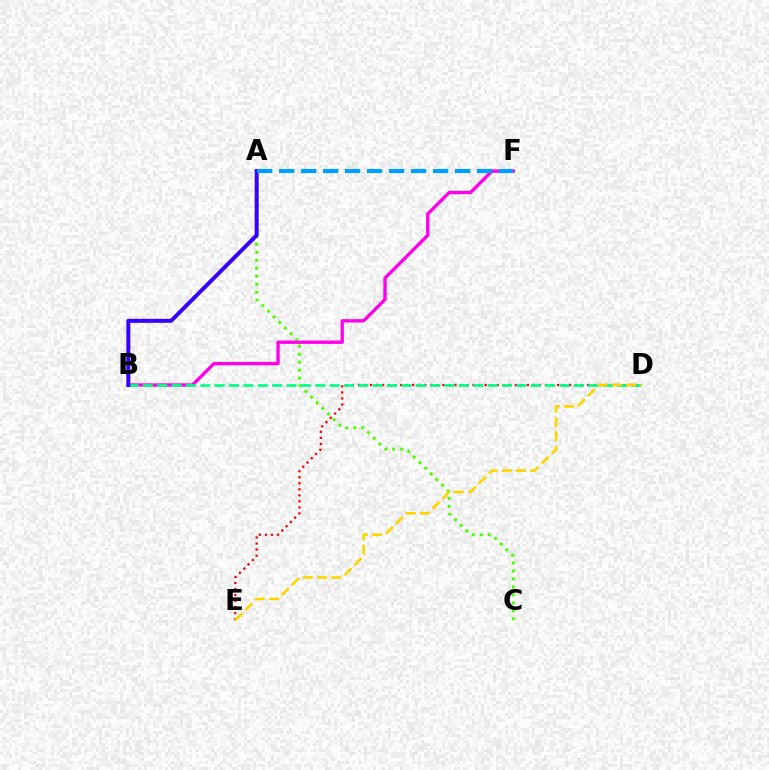{('A', 'C'): [{'color': '#4fff00', 'line_style': 'dotted', 'thickness': 2.17}], ('D', 'E'): [{'color': '#ff0000', 'line_style': 'dotted', 'thickness': 1.64}, {'color': '#ffd500', 'line_style': 'dashed', 'thickness': 1.93}], ('B', 'F'): [{'color': '#ff00ed', 'line_style': 'solid', 'thickness': 2.4}], ('B', 'D'): [{'color': '#00ff86', 'line_style': 'dashed', 'thickness': 1.95}], ('A', 'B'): [{'color': '#3700ff', 'line_style': 'solid', 'thickness': 2.87}], ('A', 'F'): [{'color': '#009eff', 'line_style': 'dashed', 'thickness': 2.99}]}